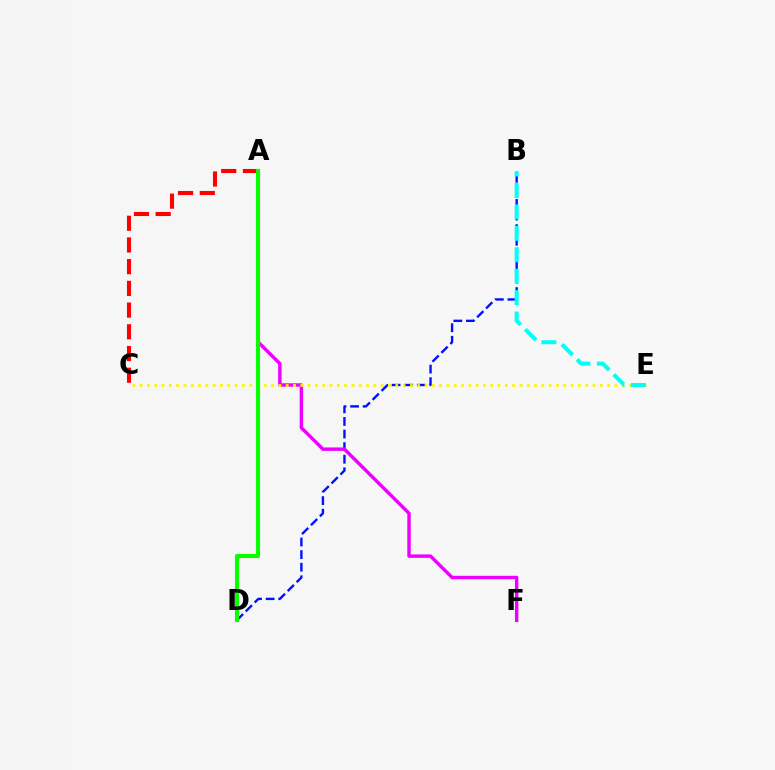{('B', 'D'): [{'color': '#0010ff', 'line_style': 'dashed', 'thickness': 1.71}], ('A', 'C'): [{'color': '#ff0000', 'line_style': 'dashed', 'thickness': 2.95}], ('A', 'F'): [{'color': '#ee00ff', 'line_style': 'solid', 'thickness': 2.47}], ('C', 'E'): [{'color': '#fcf500', 'line_style': 'dotted', 'thickness': 1.98}], ('B', 'E'): [{'color': '#00fff6', 'line_style': 'dashed', 'thickness': 2.91}], ('A', 'D'): [{'color': '#08ff00', 'line_style': 'solid', 'thickness': 2.97}]}